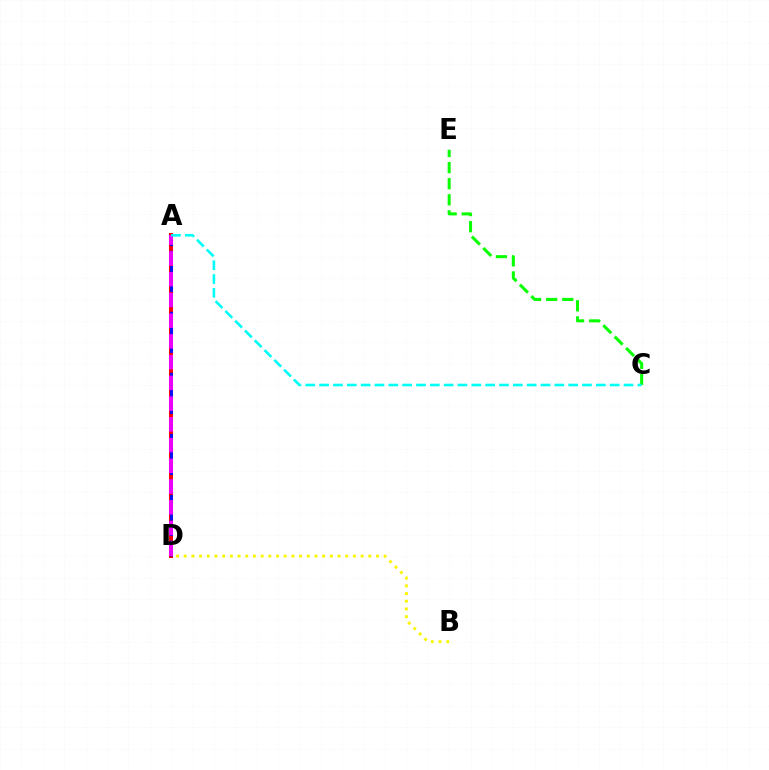{('B', 'D'): [{'color': '#fcf500', 'line_style': 'dotted', 'thickness': 2.09}], ('A', 'D'): [{'color': '#ff0000', 'line_style': 'solid', 'thickness': 2.9}, {'color': '#0010ff', 'line_style': 'dashed', 'thickness': 2.07}, {'color': '#ee00ff', 'line_style': 'dashed', 'thickness': 2.82}], ('C', 'E'): [{'color': '#08ff00', 'line_style': 'dashed', 'thickness': 2.19}], ('A', 'C'): [{'color': '#00fff6', 'line_style': 'dashed', 'thickness': 1.88}]}